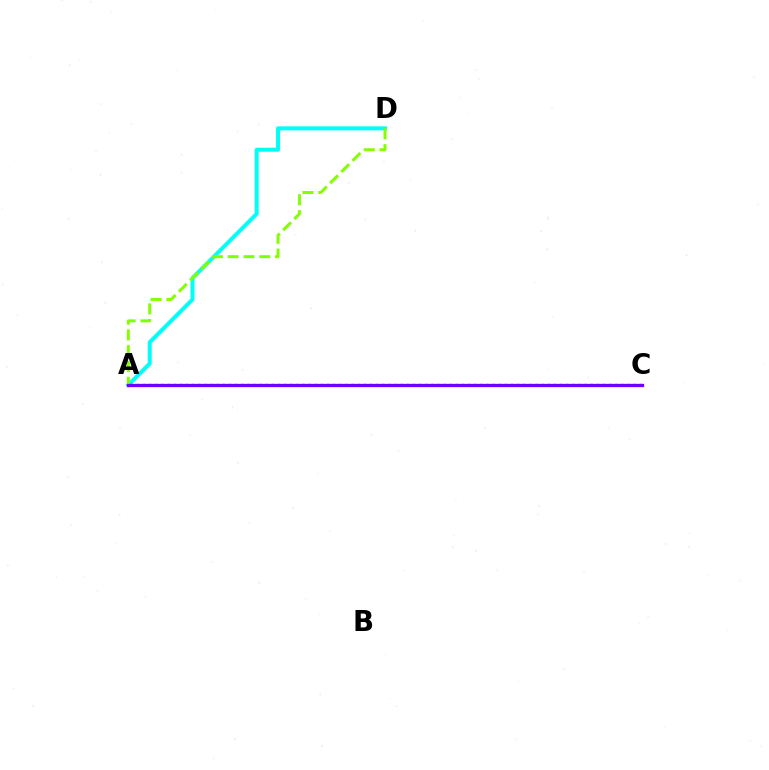{('A', 'D'): [{'color': '#00fff6', 'line_style': 'solid', 'thickness': 2.88}, {'color': '#84ff00', 'line_style': 'dashed', 'thickness': 2.15}], ('A', 'C'): [{'color': '#ff0000', 'line_style': 'dotted', 'thickness': 1.67}, {'color': '#7200ff', 'line_style': 'solid', 'thickness': 2.37}]}